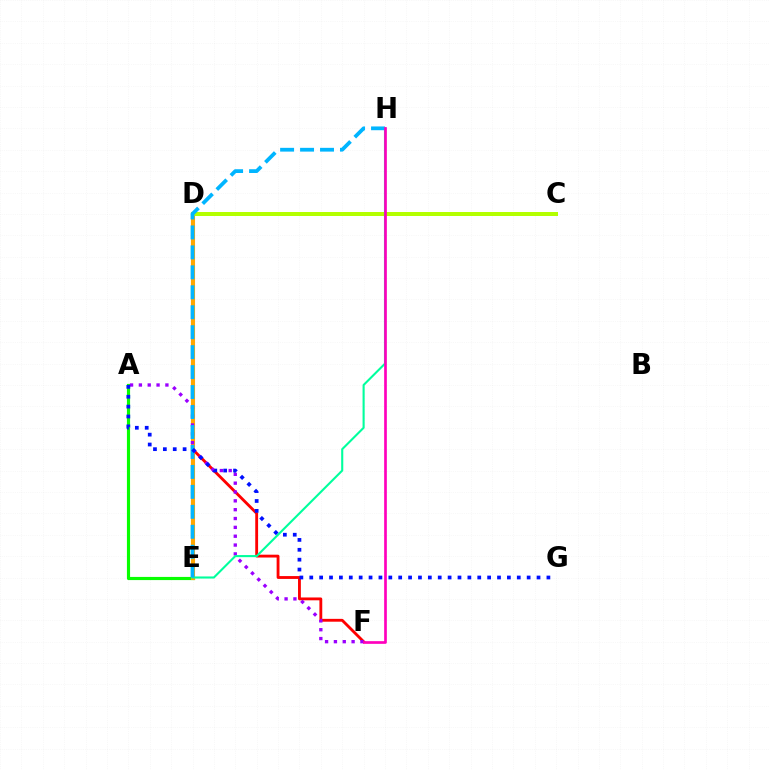{('A', 'E'): [{'color': '#08ff00', 'line_style': 'solid', 'thickness': 2.27}], ('D', 'F'): [{'color': '#ff0000', 'line_style': 'solid', 'thickness': 2.05}], ('D', 'E'): [{'color': '#ffa500', 'line_style': 'solid', 'thickness': 2.95}], ('A', 'F'): [{'color': '#9b00ff', 'line_style': 'dotted', 'thickness': 2.4}], ('C', 'D'): [{'color': '#b3ff00', 'line_style': 'solid', 'thickness': 2.88}], ('E', 'H'): [{'color': '#00ff9d', 'line_style': 'solid', 'thickness': 1.51}, {'color': '#00b5ff', 'line_style': 'dashed', 'thickness': 2.71}], ('F', 'H'): [{'color': '#ff00bd', 'line_style': 'solid', 'thickness': 1.94}], ('A', 'G'): [{'color': '#0010ff', 'line_style': 'dotted', 'thickness': 2.68}]}